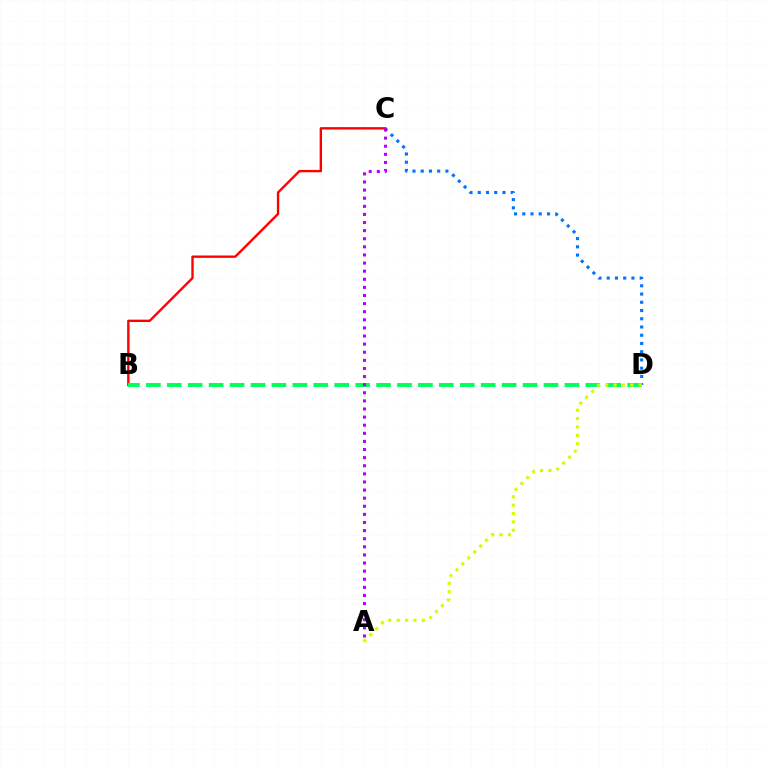{('C', 'D'): [{'color': '#0074ff', 'line_style': 'dotted', 'thickness': 2.24}], ('B', 'C'): [{'color': '#ff0000', 'line_style': 'solid', 'thickness': 1.71}], ('B', 'D'): [{'color': '#00ff5c', 'line_style': 'dashed', 'thickness': 2.84}], ('A', 'D'): [{'color': '#d1ff00', 'line_style': 'dotted', 'thickness': 2.28}], ('A', 'C'): [{'color': '#b900ff', 'line_style': 'dotted', 'thickness': 2.2}]}